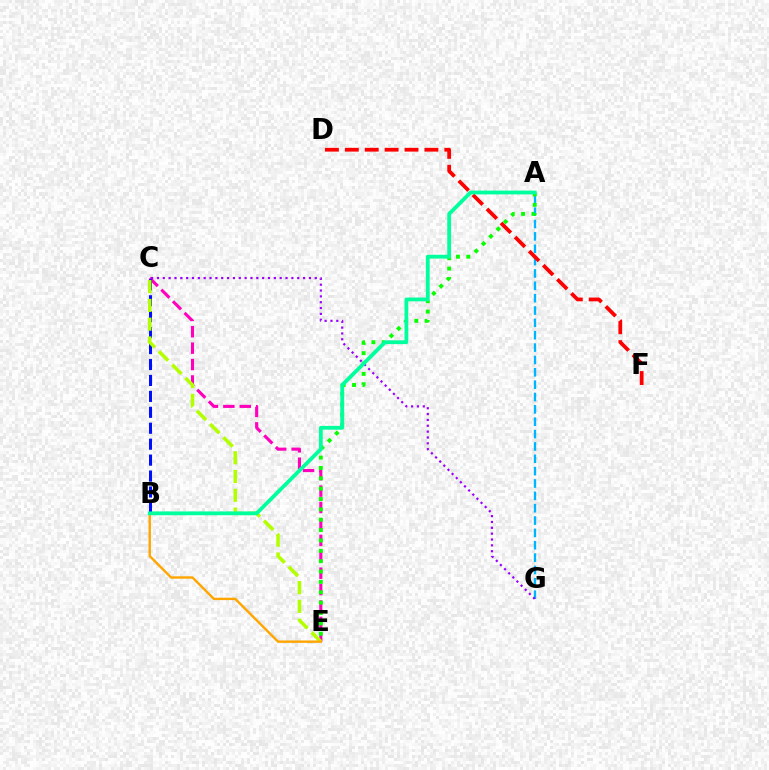{('A', 'G'): [{'color': '#00b5ff', 'line_style': 'dashed', 'thickness': 1.68}], ('C', 'E'): [{'color': '#ff00bd', 'line_style': 'dashed', 'thickness': 2.23}, {'color': '#b3ff00', 'line_style': 'dashed', 'thickness': 2.55}], ('A', 'E'): [{'color': '#08ff00', 'line_style': 'dotted', 'thickness': 2.81}], ('B', 'C'): [{'color': '#0010ff', 'line_style': 'dashed', 'thickness': 2.16}], ('B', 'E'): [{'color': '#ffa500', 'line_style': 'solid', 'thickness': 1.72}], ('C', 'G'): [{'color': '#9b00ff', 'line_style': 'dotted', 'thickness': 1.59}], ('D', 'F'): [{'color': '#ff0000', 'line_style': 'dashed', 'thickness': 2.7}], ('A', 'B'): [{'color': '#00ff9d', 'line_style': 'solid', 'thickness': 2.74}]}